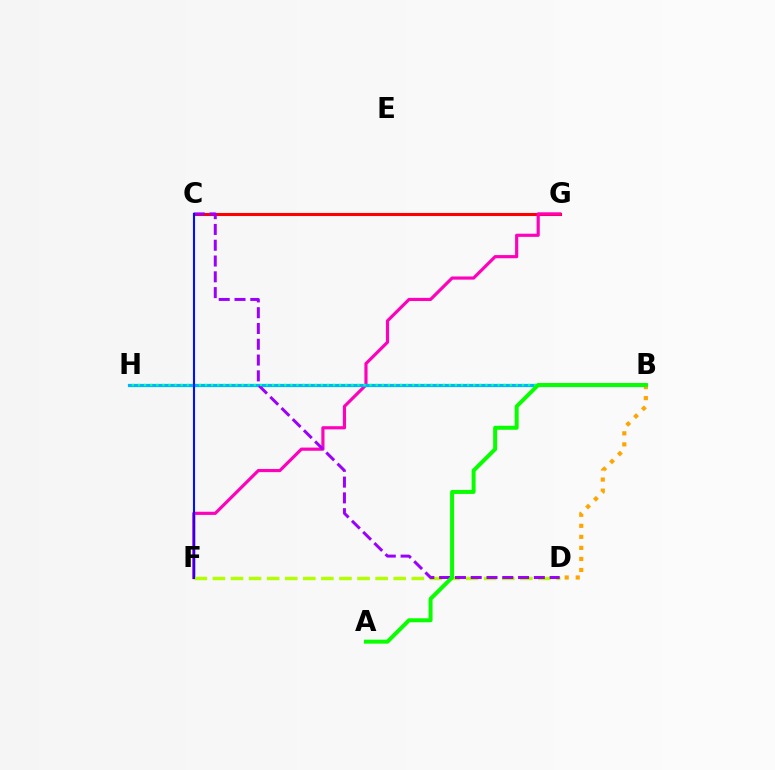{('C', 'G'): [{'color': '#ff0000', 'line_style': 'solid', 'thickness': 2.21}], ('F', 'G'): [{'color': '#ff00bd', 'line_style': 'solid', 'thickness': 2.28}], ('D', 'F'): [{'color': '#b3ff00', 'line_style': 'dashed', 'thickness': 2.46}], ('B', 'H'): [{'color': '#00b5ff', 'line_style': 'solid', 'thickness': 2.31}, {'color': '#00ff9d', 'line_style': 'dotted', 'thickness': 1.66}], ('C', 'D'): [{'color': '#9b00ff', 'line_style': 'dashed', 'thickness': 2.14}], ('C', 'F'): [{'color': '#0010ff', 'line_style': 'solid', 'thickness': 1.52}], ('B', 'D'): [{'color': '#ffa500', 'line_style': 'dotted', 'thickness': 3.0}], ('A', 'B'): [{'color': '#08ff00', 'line_style': 'solid', 'thickness': 2.87}]}